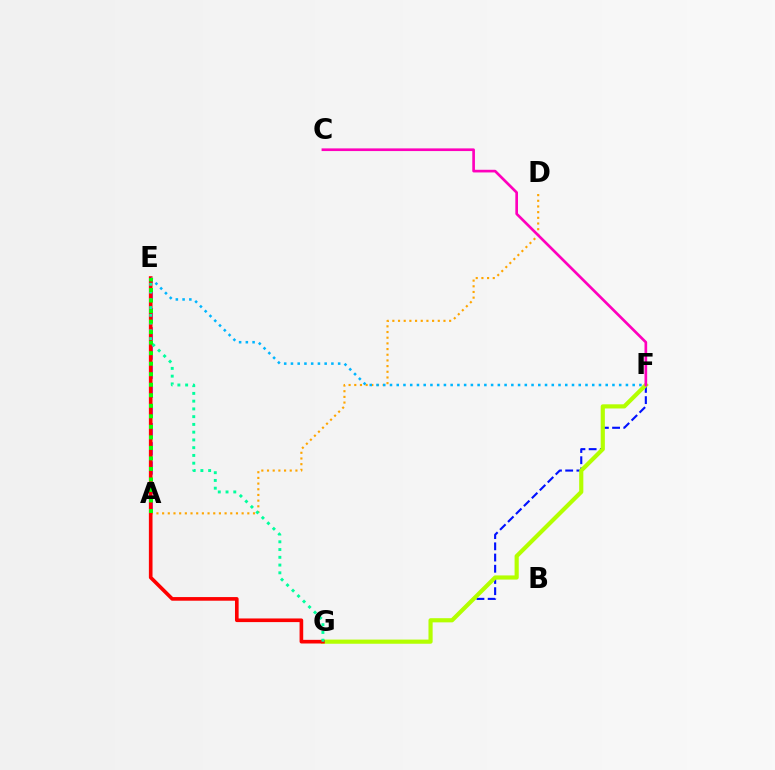{('F', 'G'): [{'color': '#0010ff', 'line_style': 'dashed', 'thickness': 1.52}, {'color': '#b3ff00', 'line_style': 'solid', 'thickness': 2.99}], ('A', 'E'): [{'color': '#9b00ff', 'line_style': 'dashed', 'thickness': 2.6}, {'color': '#08ff00', 'line_style': 'dotted', 'thickness': 2.86}], ('A', 'D'): [{'color': '#ffa500', 'line_style': 'dotted', 'thickness': 1.54}], ('E', 'G'): [{'color': '#ff0000', 'line_style': 'solid', 'thickness': 2.62}, {'color': '#00ff9d', 'line_style': 'dotted', 'thickness': 2.11}], ('E', 'F'): [{'color': '#00b5ff', 'line_style': 'dotted', 'thickness': 1.83}], ('C', 'F'): [{'color': '#ff00bd', 'line_style': 'solid', 'thickness': 1.92}]}